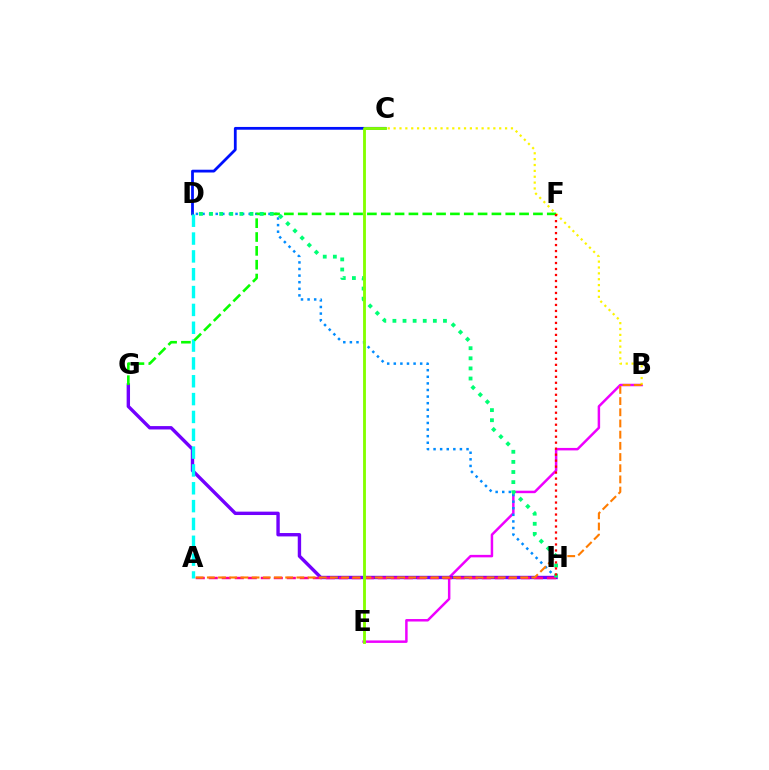{('B', 'E'): [{'color': '#ee00ff', 'line_style': 'solid', 'thickness': 1.79}], ('D', 'H'): [{'color': '#008cff', 'line_style': 'dotted', 'thickness': 1.79}, {'color': '#00ff74', 'line_style': 'dotted', 'thickness': 2.75}], ('B', 'C'): [{'color': '#fcf500', 'line_style': 'dotted', 'thickness': 1.59}], ('G', 'H'): [{'color': '#7200ff', 'line_style': 'solid', 'thickness': 2.44}], ('C', 'D'): [{'color': '#0010ff', 'line_style': 'solid', 'thickness': 2.0}], ('A', 'D'): [{'color': '#00fff6', 'line_style': 'dashed', 'thickness': 2.42}], ('F', 'G'): [{'color': '#08ff00', 'line_style': 'dashed', 'thickness': 1.88}], ('A', 'H'): [{'color': '#ff0094', 'line_style': 'dashed', 'thickness': 1.77}], ('F', 'H'): [{'color': '#ff0000', 'line_style': 'dotted', 'thickness': 1.63}], ('A', 'B'): [{'color': '#ff7c00', 'line_style': 'dashed', 'thickness': 1.52}], ('C', 'E'): [{'color': '#84ff00', 'line_style': 'solid', 'thickness': 2.05}]}